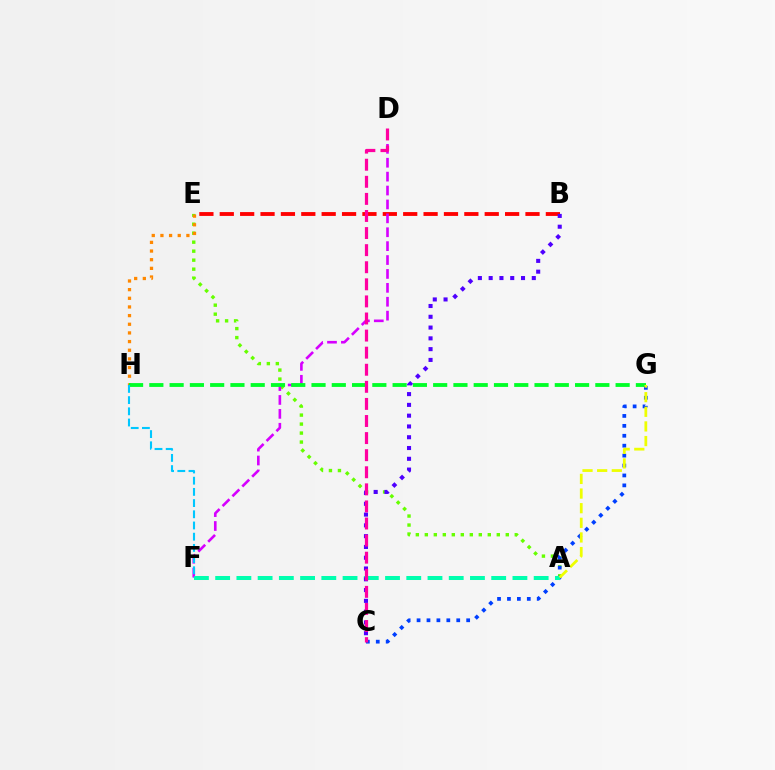{('A', 'E'): [{'color': '#66ff00', 'line_style': 'dotted', 'thickness': 2.44}], ('B', 'E'): [{'color': '#ff0000', 'line_style': 'dashed', 'thickness': 2.77}], ('D', 'F'): [{'color': '#d600ff', 'line_style': 'dashed', 'thickness': 1.89}], ('E', 'H'): [{'color': '#ff8800', 'line_style': 'dotted', 'thickness': 2.35}], ('G', 'H'): [{'color': '#00ff27', 'line_style': 'dashed', 'thickness': 2.75}], ('C', 'G'): [{'color': '#003fff', 'line_style': 'dotted', 'thickness': 2.7}], ('A', 'F'): [{'color': '#00ffaf', 'line_style': 'dashed', 'thickness': 2.88}], ('B', 'C'): [{'color': '#4f00ff', 'line_style': 'dotted', 'thickness': 2.93}], ('F', 'H'): [{'color': '#00c7ff', 'line_style': 'dashed', 'thickness': 1.52}], ('A', 'G'): [{'color': '#eeff00', 'line_style': 'dashed', 'thickness': 1.99}], ('C', 'D'): [{'color': '#ff00a0', 'line_style': 'dashed', 'thickness': 2.32}]}